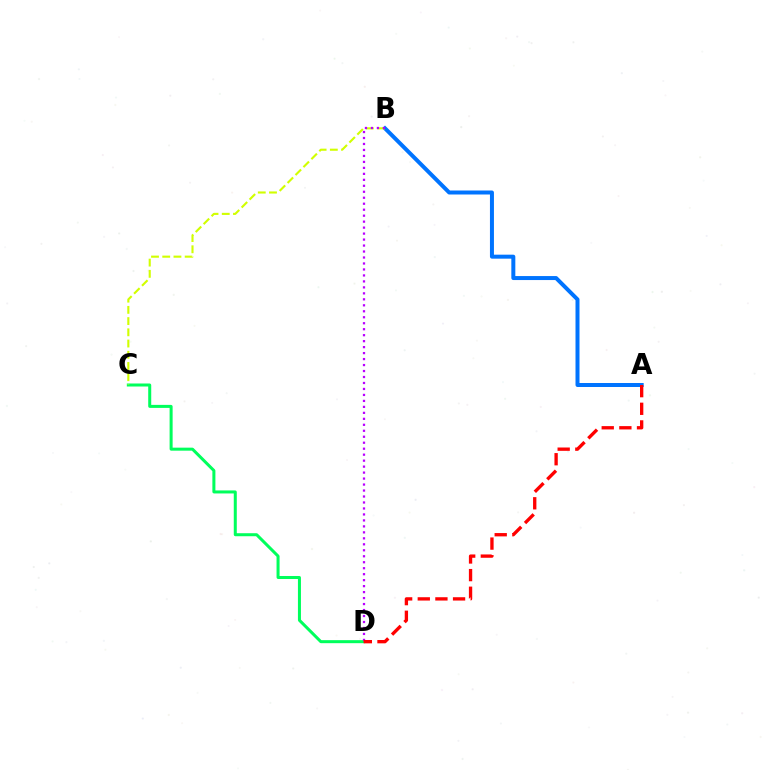{('A', 'B'): [{'color': '#0074ff', 'line_style': 'solid', 'thickness': 2.87}], ('C', 'D'): [{'color': '#00ff5c', 'line_style': 'solid', 'thickness': 2.17}], ('B', 'C'): [{'color': '#d1ff00', 'line_style': 'dashed', 'thickness': 1.52}], ('B', 'D'): [{'color': '#b900ff', 'line_style': 'dotted', 'thickness': 1.62}], ('A', 'D'): [{'color': '#ff0000', 'line_style': 'dashed', 'thickness': 2.4}]}